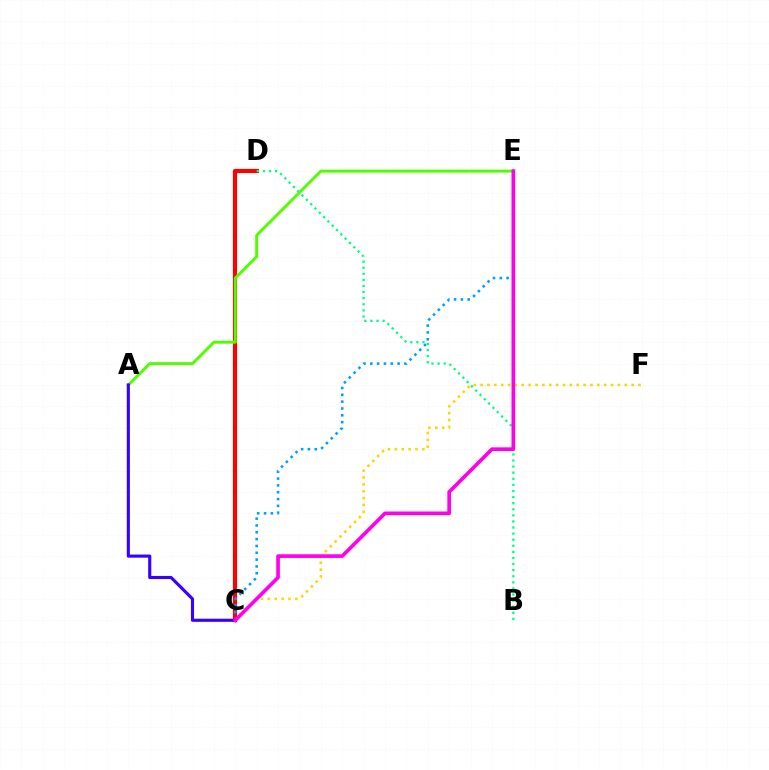{('C', 'D'): [{'color': '#ff0000', 'line_style': 'solid', 'thickness': 3.0}], ('C', 'E'): [{'color': '#009eff', 'line_style': 'dotted', 'thickness': 1.85}, {'color': '#ff00ed', 'line_style': 'solid', 'thickness': 2.63}], ('A', 'E'): [{'color': '#4fff00', 'line_style': 'solid', 'thickness': 2.11}], ('B', 'D'): [{'color': '#00ff86', 'line_style': 'dotted', 'thickness': 1.66}], ('C', 'F'): [{'color': '#ffd500', 'line_style': 'dotted', 'thickness': 1.87}], ('A', 'C'): [{'color': '#3700ff', 'line_style': 'solid', 'thickness': 2.24}]}